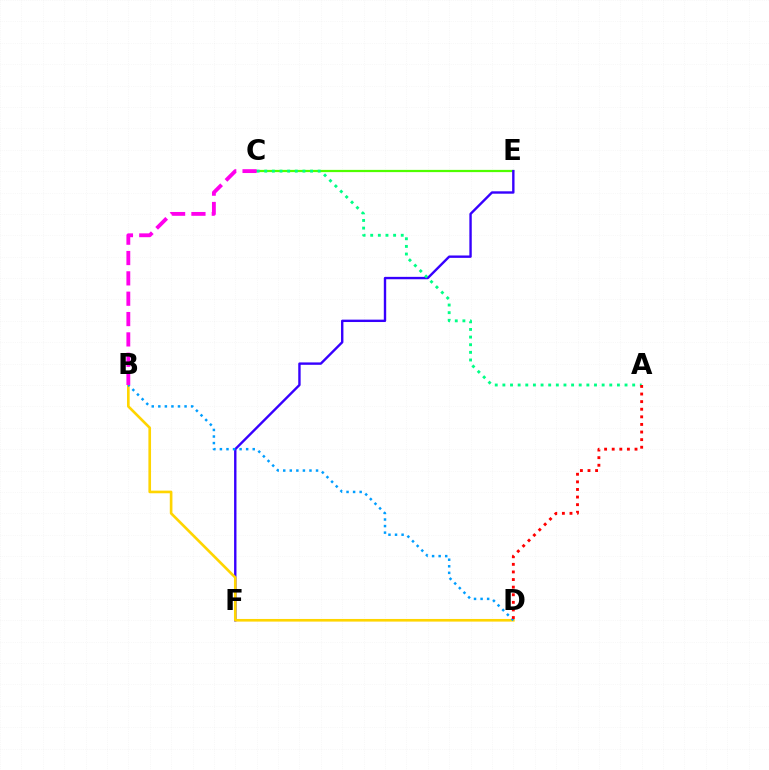{('C', 'E'): [{'color': '#4fff00', 'line_style': 'solid', 'thickness': 1.61}], ('E', 'F'): [{'color': '#3700ff', 'line_style': 'solid', 'thickness': 1.72}], ('B', 'D'): [{'color': '#ffd500', 'line_style': 'solid', 'thickness': 1.9}, {'color': '#009eff', 'line_style': 'dotted', 'thickness': 1.78}], ('A', 'C'): [{'color': '#00ff86', 'line_style': 'dotted', 'thickness': 2.07}], ('B', 'C'): [{'color': '#ff00ed', 'line_style': 'dashed', 'thickness': 2.76}], ('A', 'D'): [{'color': '#ff0000', 'line_style': 'dotted', 'thickness': 2.06}]}